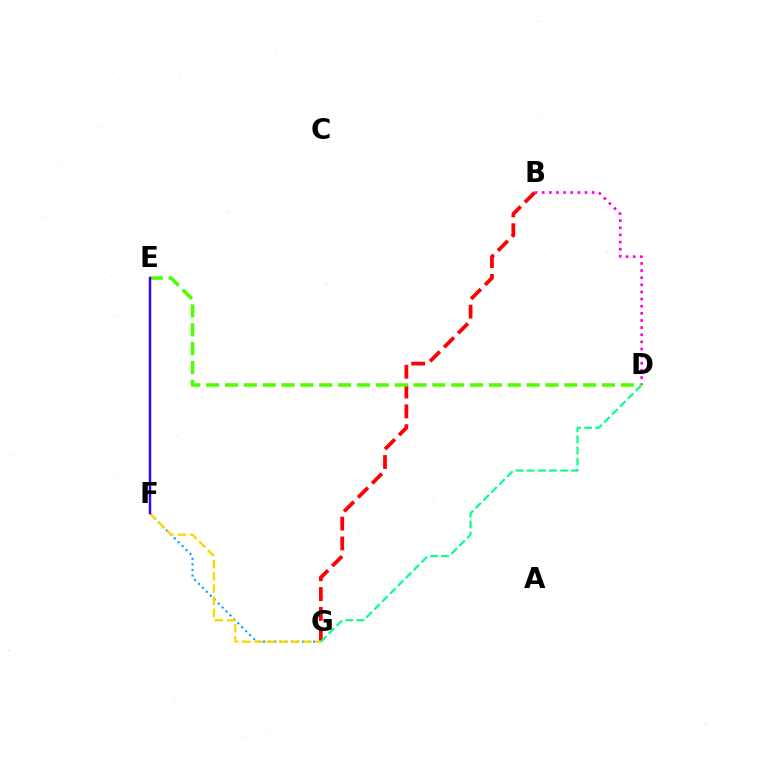{('F', 'G'): [{'color': '#009eff', 'line_style': 'dotted', 'thickness': 1.51}, {'color': '#ffd500', 'line_style': 'dashed', 'thickness': 1.66}], ('B', 'G'): [{'color': '#ff0000', 'line_style': 'dashed', 'thickness': 2.69}], ('D', 'G'): [{'color': '#00ff86', 'line_style': 'dashed', 'thickness': 1.51}], ('B', 'D'): [{'color': '#ff00ed', 'line_style': 'dotted', 'thickness': 1.94}], ('D', 'E'): [{'color': '#4fff00', 'line_style': 'dashed', 'thickness': 2.56}], ('E', 'F'): [{'color': '#3700ff', 'line_style': 'solid', 'thickness': 1.75}]}